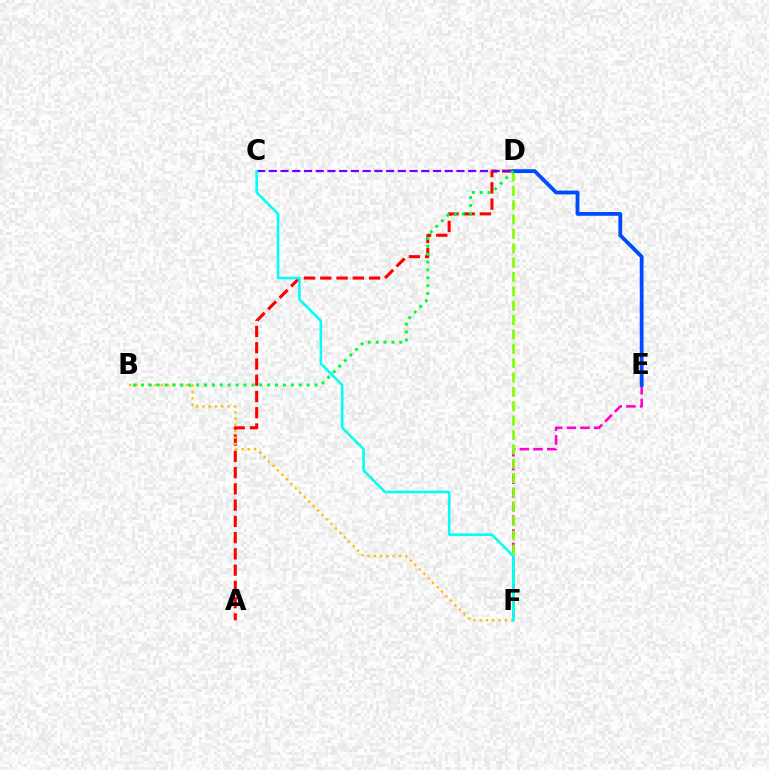{('E', 'F'): [{'color': '#ff00cf', 'line_style': 'dashed', 'thickness': 1.86}], ('A', 'D'): [{'color': '#ff0000', 'line_style': 'dashed', 'thickness': 2.21}], ('C', 'D'): [{'color': '#7200ff', 'line_style': 'dashed', 'thickness': 1.59}], ('D', 'F'): [{'color': '#84ff00', 'line_style': 'dashed', 'thickness': 1.95}], ('B', 'F'): [{'color': '#ffbd00', 'line_style': 'dotted', 'thickness': 1.71}], ('D', 'E'): [{'color': '#004bff', 'line_style': 'solid', 'thickness': 2.74}], ('B', 'D'): [{'color': '#00ff39', 'line_style': 'dotted', 'thickness': 2.14}], ('C', 'F'): [{'color': '#00fff6', 'line_style': 'solid', 'thickness': 1.85}]}